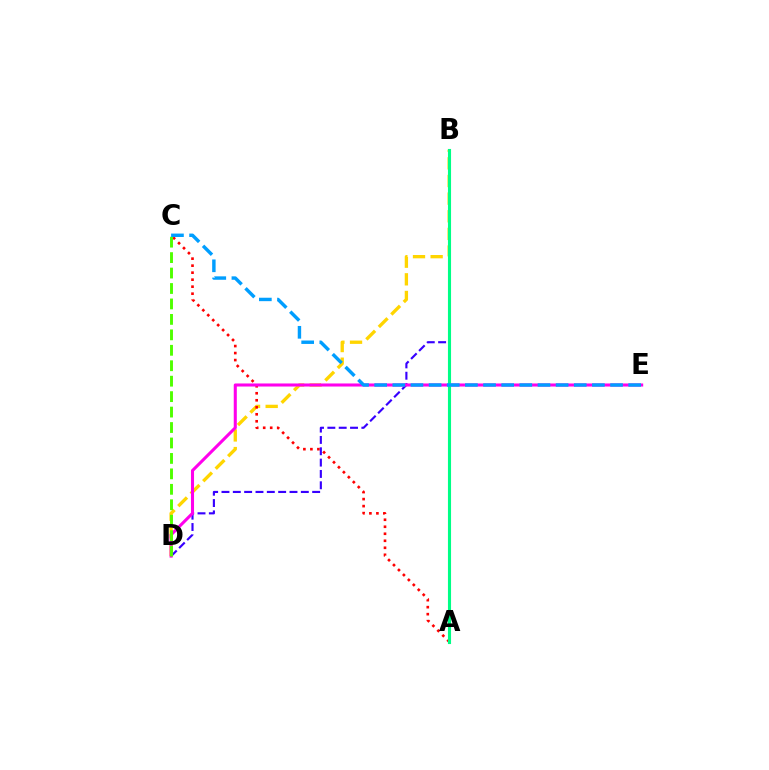{('B', 'D'): [{'color': '#ffd500', 'line_style': 'dashed', 'thickness': 2.4}, {'color': '#3700ff', 'line_style': 'dashed', 'thickness': 1.54}], ('A', 'C'): [{'color': '#ff0000', 'line_style': 'dotted', 'thickness': 1.9}], ('D', 'E'): [{'color': '#ff00ed', 'line_style': 'solid', 'thickness': 2.2}], ('C', 'D'): [{'color': '#4fff00', 'line_style': 'dashed', 'thickness': 2.1}], ('A', 'B'): [{'color': '#00ff86', 'line_style': 'solid', 'thickness': 2.23}], ('C', 'E'): [{'color': '#009eff', 'line_style': 'dashed', 'thickness': 2.46}]}